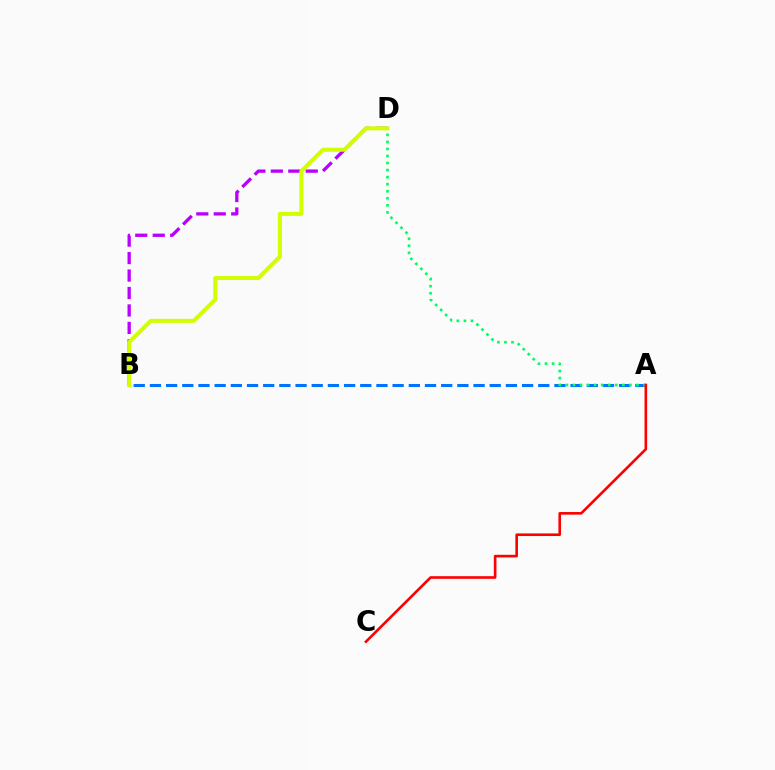{('A', 'B'): [{'color': '#0074ff', 'line_style': 'dashed', 'thickness': 2.2}], ('B', 'D'): [{'color': '#b900ff', 'line_style': 'dashed', 'thickness': 2.37}, {'color': '#d1ff00', 'line_style': 'solid', 'thickness': 2.87}], ('A', 'D'): [{'color': '#00ff5c', 'line_style': 'dotted', 'thickness': 1.92}], ('A', 'C'): [{'color': '#ff0000', 'line_style': 'solid', 'thickness': 1.89}]}